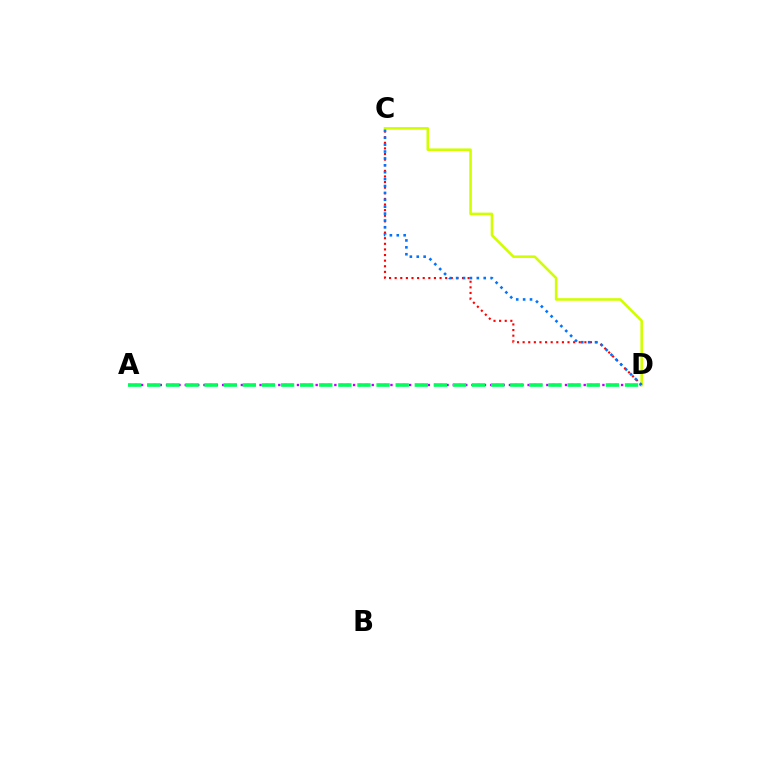{('C', 'D'): [{'color': '#ff0000', 'line_style': 'dotted', 'thickness': 1.52}, {'color': '#d1ff00', 'line_style': 'solid', 'thickness': 1.86}, {'color': '#0074ff', 'line_style': 'dotted', 'thickness': 1.87}], ('A', 'D'): [{'color': '#b900ff', 'line_style': 'dotted', 'thickness': 1.69}, {'color': '#00ff5c', 'line_style': 'dashed', 'thickness': 2.6}]}